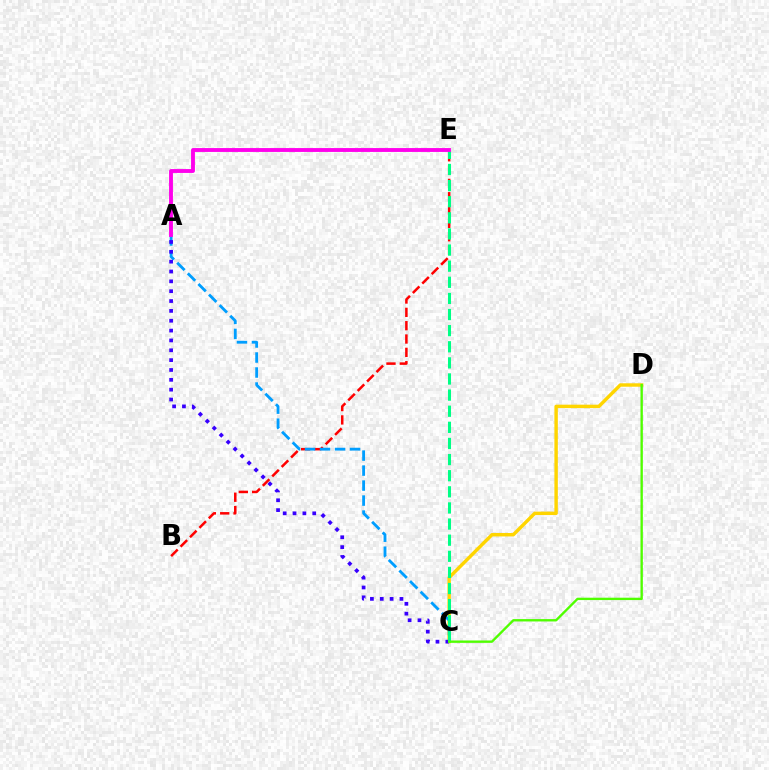{('C', 'D'): [{'color': '#ffd500', 'line_style': 'solid', 'thickness': 2.47}, {'color': '#4fff00', 'line_style': 'solid', 'thickness': 1.7}], ('B', 'E'): [{'color': '#ff0000', 'line_style': 'dashed', 'thickness': 1.81}], ('A', 'C'): [{'color': '#009eff', 'line_style': 'dashed', 'thickness': 2.04}, {'color': '#3700ff', 'line_style': 'dotted', 'thickness': 2.68}], ('C', 'E'): [{'color': '#00ff86', 'line_style': 'dashed', 'thickness': 2.19}], ('A', 'E'): [{'color': '#ff00ed', 'line_style': 'solid', 'thickness': 2.79}]}